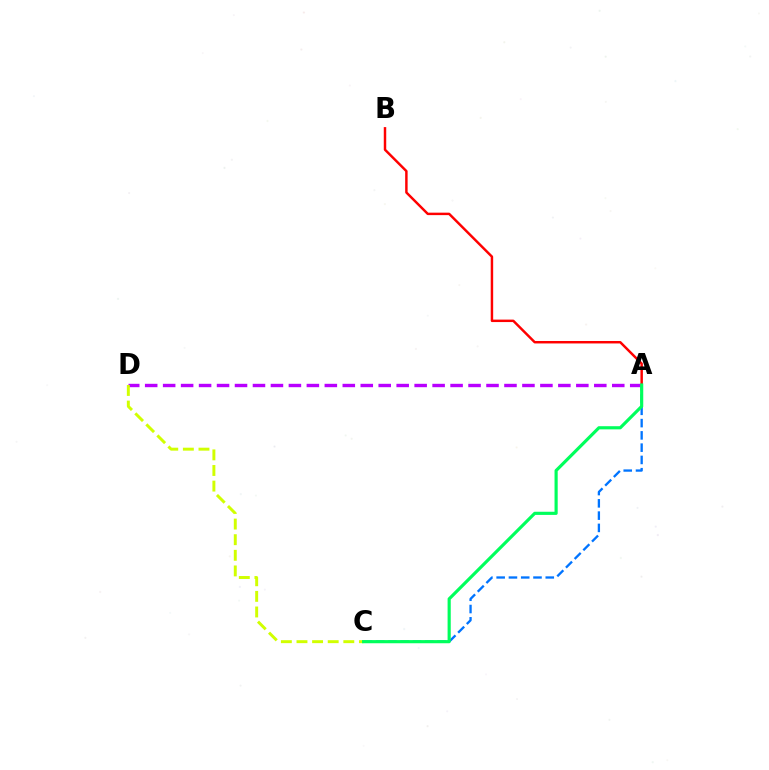{('A', 'C'): [{'color': '#0074ff', 'line_style': 'dashed', 'thickness': 1.67}, {'color': '#00ff5c', 'line_style': 'solid', 'thickness': 2.27}], ('A', 'D'): [{'color': '#b900ff', 'line_style': 'dashed', 'thickness': 2.44}], ('C', 'D'): [{'color': '#d1ff00', 'line_style': 'dashed', 'thickness': 2.12}], ('A', 'B'): [{'color': '#ff0000', 'line_style': 'solid', 'thickness': 1.77}]}